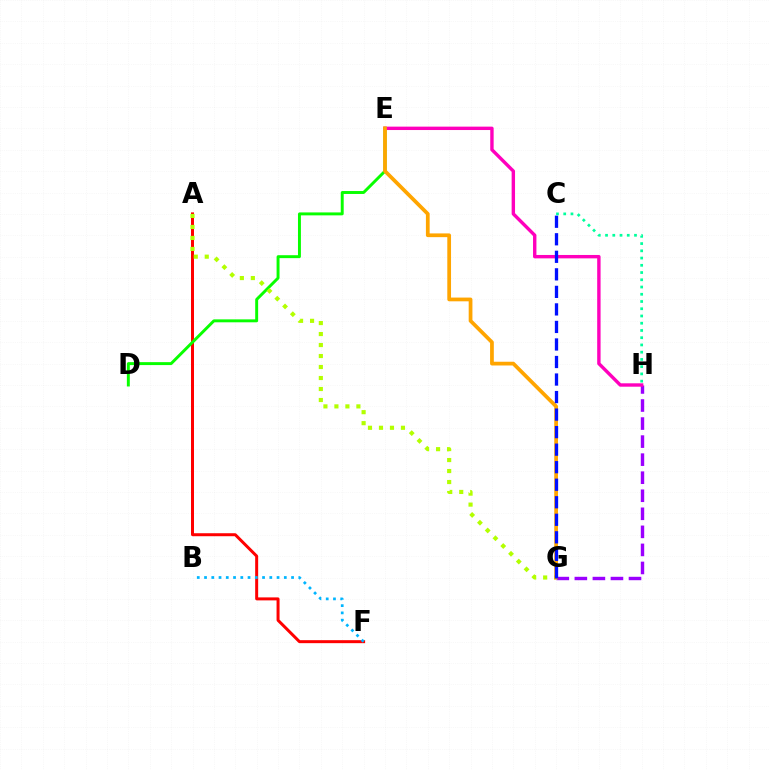{('A', 'F'): [{'color': '#ff0000', 'line_style': 'solid', 'thickness': 2.15}], ('B', 'F'): [{'color': '#00b5ff', 'line_style': 'dotted', 'thickness': 1.97}], ('D', 'E'): [{'color': '#08ff00', 'line_style': 'solid', 'thickness': 2.12}], ('G', 'H'): [{'color': '#9b00ff', 'line_style': 'dashed', 'thickness': 2.45}], ('E', 'H'): [{'color': '#ff00bd', 'line_style': 'solid', 'thickness': 2.44}], ('A', 'G'): [{'color': '#b3ff00', 'line_style': 'dotted', 'thickness': 2.99}], ('E', 'G'): [{'color': '#ffa500', 'line_style': 'solid', 'thickness': 2.69}], ('C', 'G'): [{'color': '#0010ff', 'line_style': 'dashed', 'thickness': 2.38}], ('C', 'H'): [{'color': '#00ff9d', 'line_style': 'dotted', 'thickness': 1.97}]}